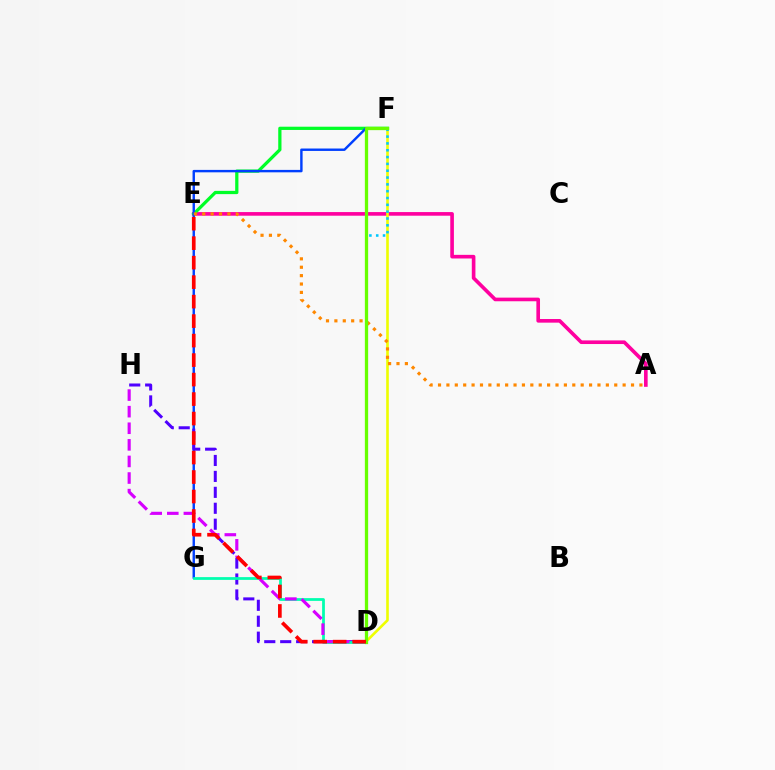{('A', 'E'): [{'color': '#ff00a0', 'line_style': 'solid', 'thickness': 2.62}, {'color': '#ff8800', 'line_style': 'dotted', 'thickness': 2.28}], ('E', 'F'): [{'color': '#00ff27', 'line_style': 'solid', 'thickness': 2.33}], ('F', 'G'): [{'color': '#003fff', 'line_style': 'solid', 'thickness': 1.74}], ('D', 'H'): [{'color': '#4f00ff', 'line_style': 'dashed', 'thickness': 2.17}, {'color': '#d600ff', 'line_style': 'dashed', 'thickness': 2.25}], ('D', 'F'): [{'color': '#eeff00', 'line_style': 'solid', 'thickness': 1.89}, {'color': '#00c7ff', 'line_style': 'dotted', 'thickness': 1.85}, {'color': '#66ff00', 'line_style': 'solid', 'thickness': 2.35}], ('D', 'G'): [{'color': '#00ffaf', 'line_style': 'solid', 'thickness': 1.98}], ('D', 'E'): [{'color': '#ff0000', 'line_style': 'dashed', 'thickness': 2.65}]}